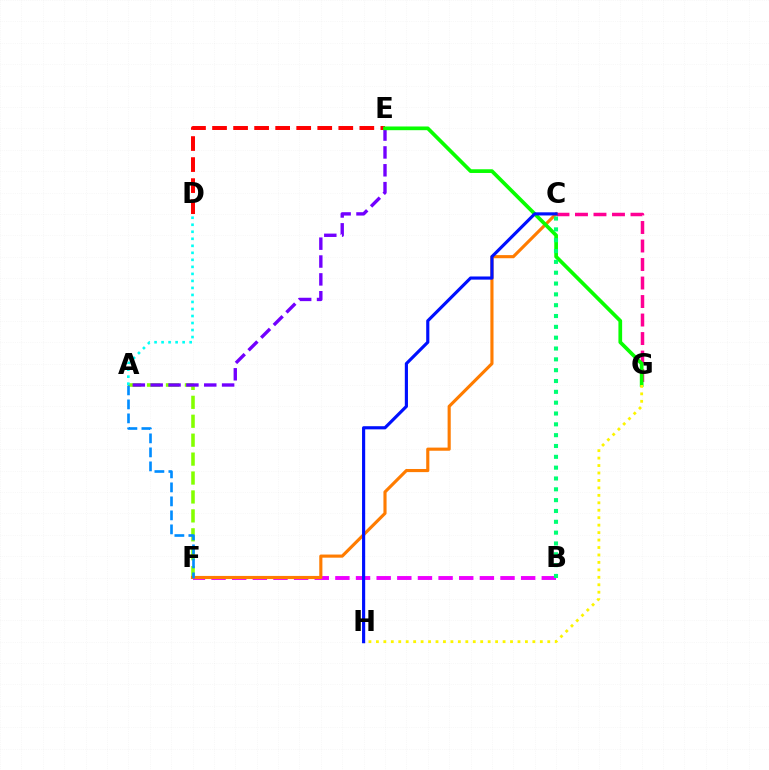{('A', 'F'): [{'color': '#84ff00', 'line_style': 'dashed', 'thickness': 2.57}, {'color': '#008cff', 'line_style': 'dashed', 'thickness': 1.9}], ('A', 'E'): [{'color': '#7200ff', 'line_style': 'dashed', 'thickness': 2.43}], ('B', 'F'): [{'color': '#ee00ff', 'line_style': 'dashed', 'thickness': 2.8}], ('C', 'G'): [{'color': '#ff0094', 'line_style': 'dashed', 'thickness': 2.51}], ('C', 'F'): [{'color': '#ff7c00', 'line_style': 'solid', 'thickness': 2.25}], ('D', 'E'): [{'color': '#ff0000', 'line_style': 'dashed', 'thickness': 2.86}], ('E', 'G'): [{'color': '#08ff00', 'line_style': 'solid', 'thickness': 2.67}], ('A', 'D'): [{'color': '#00fff6', 'line_style': 'dotted', 'thickness': 1.91}], ('B', 'C'): [{'color': '#00ff74', 'line_style': 'dotted', 'thickness': 2.94}], ('G', 'H'): [{'color': '#fcf500', 'line_style': 'dotted', 'thickness': 2.02}], ('C', 'H'): [{'color': '#0010ff', 'line_style': 'solid', 'thickness': 2.27}]}